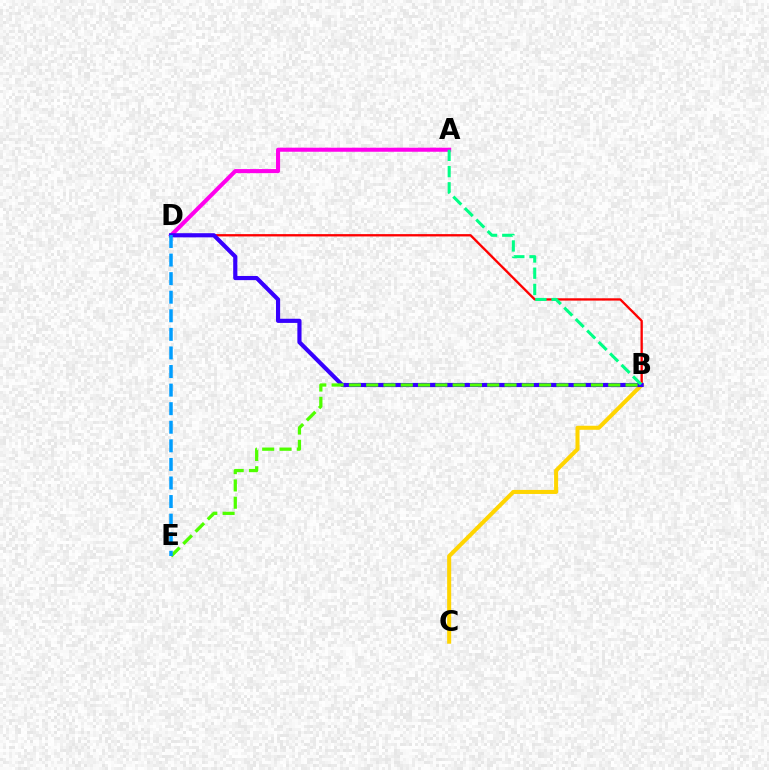{('B', 'D'): [{'color': '#ff0000', 'line_style': 'solid', 'thickness': 1.68}, {'color': '#3700ff', 'line_style': 'solid', 'thickness': 2.99}], ('B', 'C'): [{'color': '#ffd500', 'line_style': 'solid', 'thickness': 2.91}], ('A', 'D'): [{'color': '#ff00ed', 'line_style': 'solid', 'thickness': 2.92}], ('A', 'B'): [{'color': '#00ff86', 'line_style': 'dashed', 'thickness': 2.2}], ('B', 'E'): [{'color': '#4fff00', 'line_style': 'dashed', 'thickness': 2.35}], ('D', 'E'): [{'color': '#009eff', 'line_style': 'dashed', 'thickness': 2.52}]}